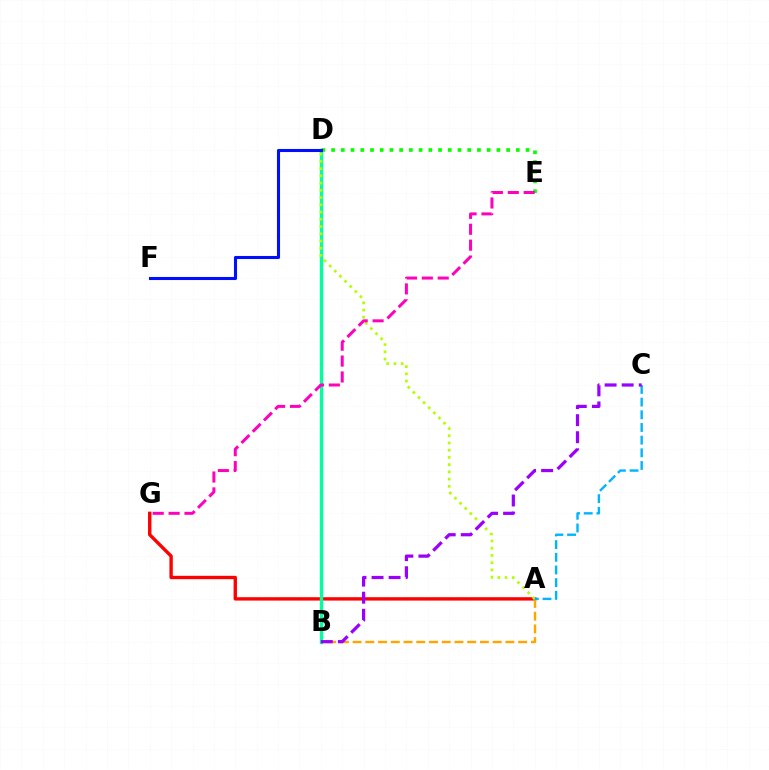{('A', 'G'): [{'color': '#ff0000', 'line_style': 'solid', 'thickness': 2.43}], ('B', 'D'): [{'color': '#00ff9d', 'line_style': 'solid', 'thickness': 2.41}], ('D', 'E'): [{'color': '#08ff00', 'line_style': 'dotted', 'thickness': 2.64}], ('A', 'B'): [{'color': '#ffa500', 'line_style': 'dashed', 'thickness': 1.73}], ('A', 'D'): [{'color': '#b3ff00', 'line_style': 'dotted', 'thickness': 1.97}], ('A', 'C'): [{'color': '#00b5ff', 'line_style': 'dashed', 'thickness': 1.72}], ('B', 'C'): [{'color': '#9b00ff', 'line_style': 'dashed', 'thickness': 2.32}], ('E', 'G'): [{'color': '#ff00bd', 'line_style': 'dashed', 'thickness': 2.16}], ('D', 'F'): [{'color': '#0010ff', 'line_style': 'solid', 'thickness': 2.22}]}